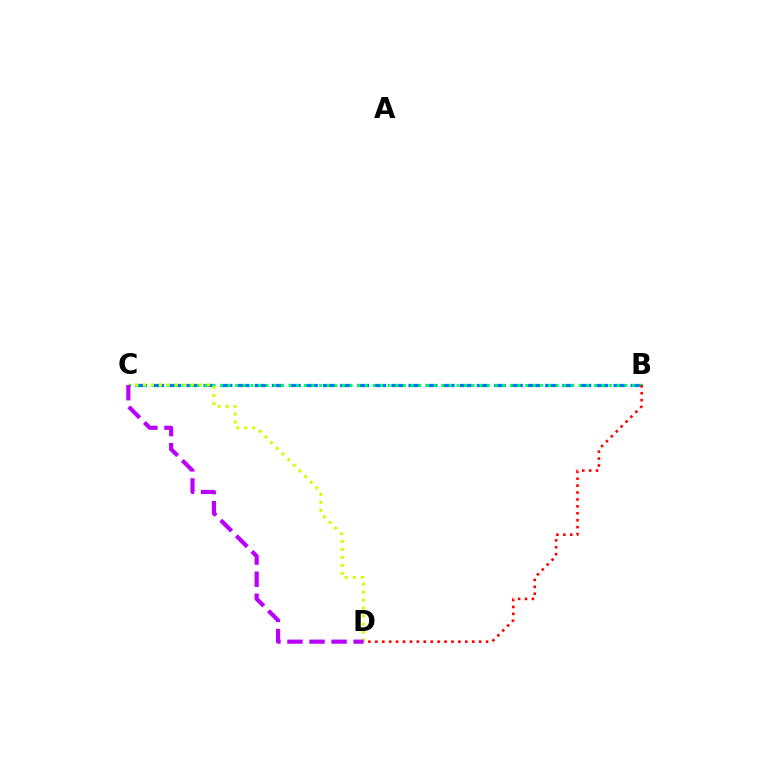{('B', 'C'): [{'color': '#0074ff', 'line_style': 'dashed', 'thickness': 2.32}, {'color': '#00ff5c', 'line_style': 'dotted', 'thickness': 2.07}], ('C', 'D'): [{'color': '#d1ff00', 'line_style': 'dotted', 'thickness': 2.18}, {'color': '#b900ff', 'line_style': 'dashed', 'thickness': 3.0}], ('B', 'D'): [{'color': '#ff0000', 'line_style': 'dotted', 'thickness': 1.88}]}